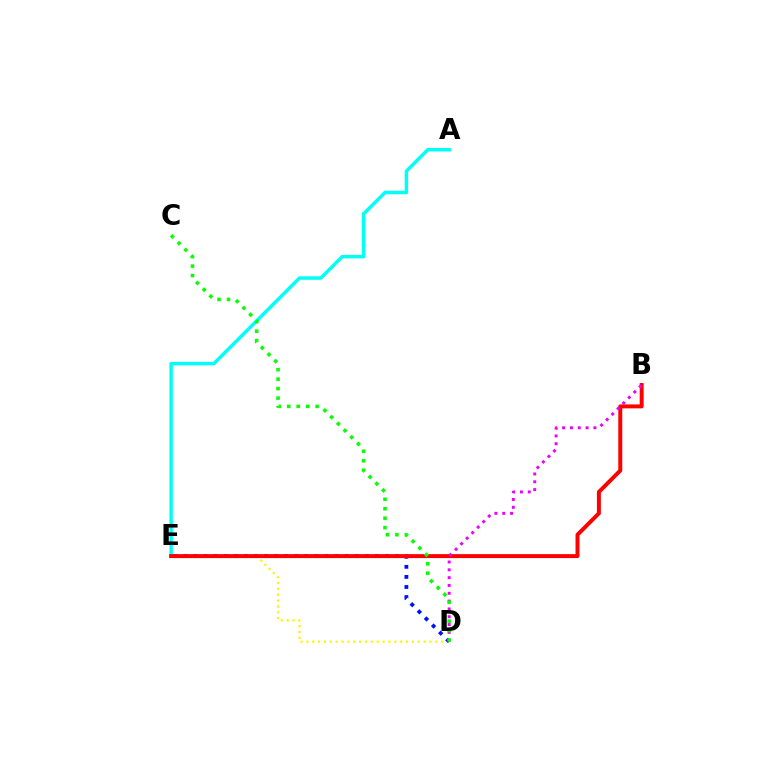{('A', 'E'): [{'color': '#00fff6', 'line_style': 'solid', 'thickness': 2.51}], ('D', 'E'): [{'color': '#fcf500', 'line_style': 'dotted', 'thickness': 1.59}, {'color': '#0010ff', 'line_style': 'dotted', 'thickness': 2.74}], ('B', 'E'): [{'color': '#ff0000', 'line_style': 'solid', 'thickness': 2.85}], ('B', 'D'): [{'color': '#ee00ff', 'line_style': 'dotted', 'thickness': 2.12}], ('C', 'D'): [{'color': '#08ff00', 'line_style': 'dotted', 'thickness': 2.57}]}